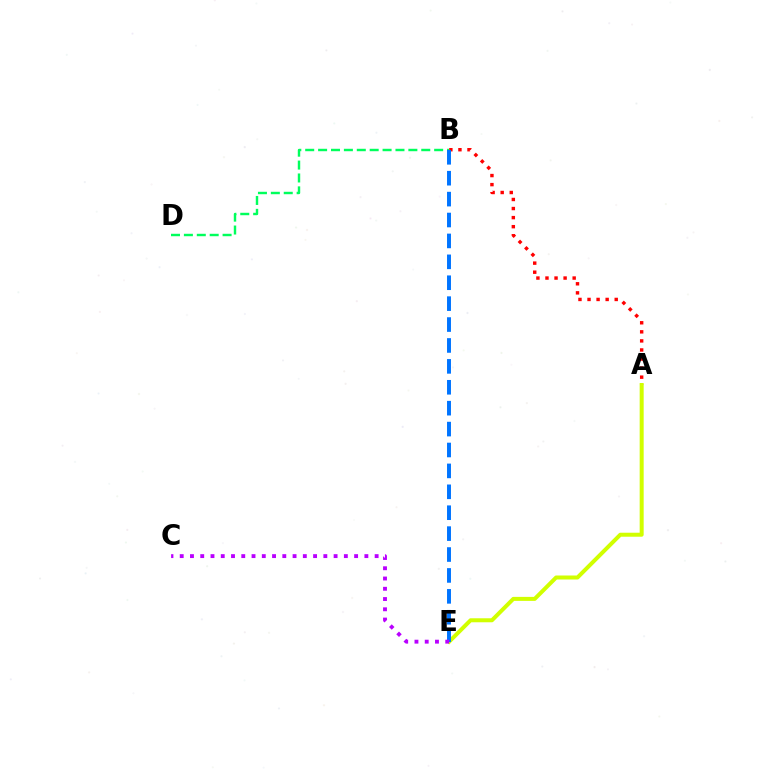{('B', 'D'): [{'color': '#00ff5c', 'line_style': 'dashed', 'thickness': 1.75}], ('A', 'B'): [{'color': '#ff0000', 'line_style': 'dotted', 'thickness': 2.46}], ('A', 'E'): [{'color': '#d1ff00', 'line_style': 'solid', 'thickness': 2.88}], ('B', 'E'): [{'color': '#0074ff', 'line_style': 'dashed', 'thickness': 2.84}], ('C', 'E'): [{'color': '#b900ff', 'line_style': 'dotted', 'thickness': 2.79}]}